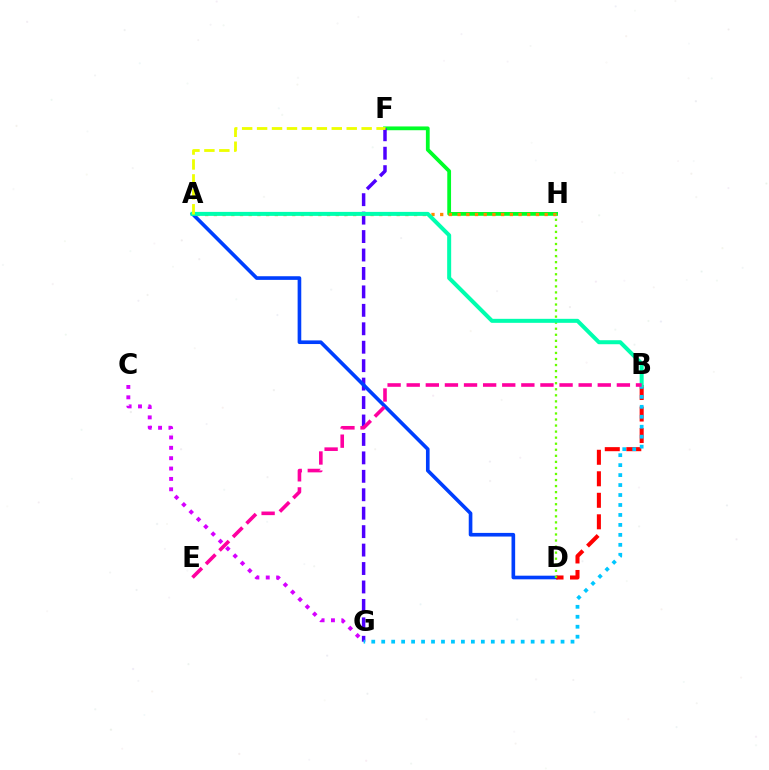{('F', 'H'): [{'color': '#00ff27', 'line_style': 'solid', 'thickness': 2.72}], ('F', 'G'): [{'color': '#4f00ff', 'line_style': 'dashed', 'thickness': 2.51}], ('A', 'H'): [{'color': '#ff8800', 'line_style': 'dotted', 'thickness': 2.36}], ('A', 'D'): [{'color': '#003fff', 'line_style': 'solid', 'thickness': 2.62}], ('B', 'D'): [{'color': '#ff0000', 'line_style': 'dashed', 'thickness': 2.92}], ('C', 'G'): [{'color': '#d600ff', 'line_style': 'dotted', 'thickness': 2.82}], ('D', 'H'): [{'color': '#66ff00', 'line_style': 'dotted', 'thickness': 1.64}], ('B', 'G'): [{'color': '#00c7ff', 'line_style': 'dotted', 'thickness': 2.71}], ('A', 'B'): [{'color': '#00ffaf', 'line_style': 'solid', 'thickness': 2.88}], ('B', 'E'): [{'color': '#ff00a0', 'line_style': 'dashed', 'thickness': 2.6}], ('A', 'F'): [{'color': '#eeff00', 'line_style': 'dashed', 'thickness': 2.03}]}